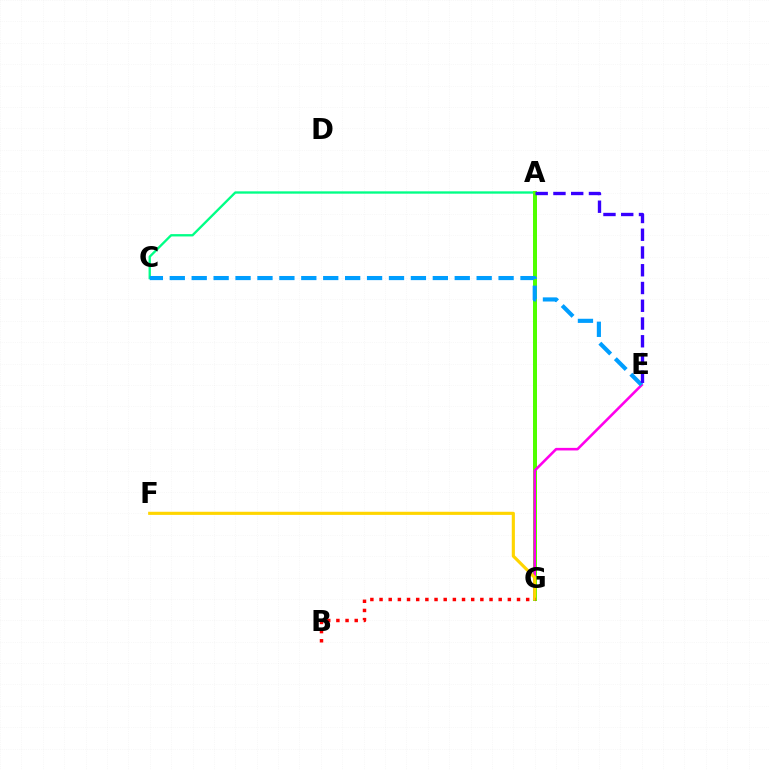{('A', 'C'): [{'color': '#00ff86', 'line_style': 'solid', 'thickness': 1.68}], ('A', 'G'): [{'color': '#4fff00', 'line_style': 'solid', 'thickness': 2.88}], ('E', 'G'): [{'color': '#ff00ed', 'line_style': 'solid', 'thickness': 1.86}], ('C', 'E'): [{'color': '#009eff', 'line_style': 'dashed', 'thickness': 2.98}], ('F', 'G'): [{'color': '#ffd500', 'line_style': 'solid', 'thickness': 2.26}], ('B', 'G'): [{'color': '#ff0000', 'line_style': 'dotted', 'thickness': 2.49}], ('A', 'E'): [{'color': '#3700ff', 'line_style': 'dashed', 'thickness': 2.41}]}